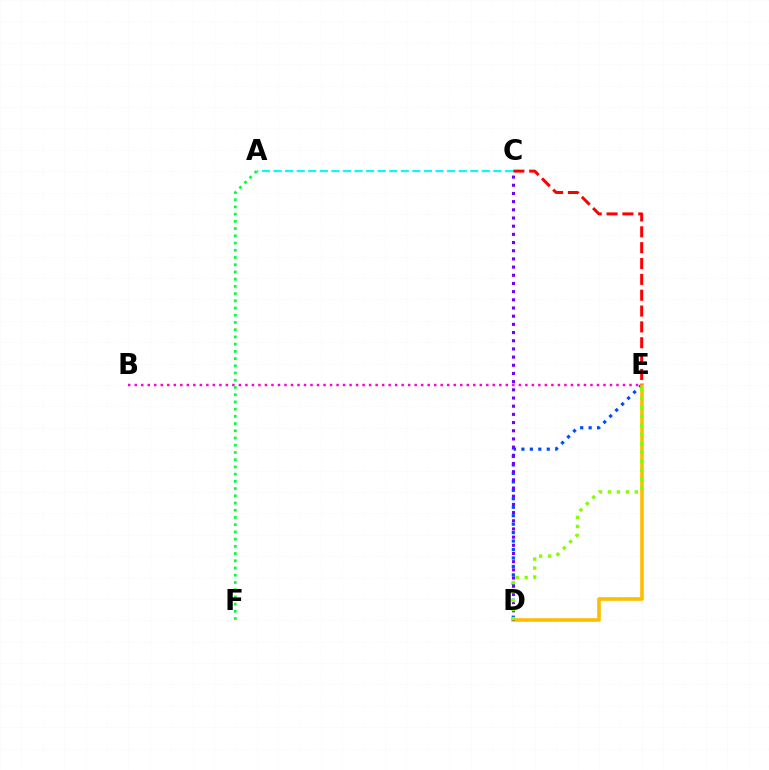{('D', 'E'): [{'color': '#004bff', 'line_style': 'dotted', 'thickness': 2.3}, {'color': '#ffbd00', 'line_style': 'solid', 'thickness': 2.6}, {'color': '#84ff00', 'line_style': 'dotted', 'thickness': 2.44}], ('A', 'C'): [{'color': '#00fff6', 'line_style': 'dashed', 'thickness': 1.57}], ('B', 'E'): [{'color': '#ff00cf', 'line_style': 'dotted', 'thickness': 1.77}], ('C', 'D'): [{'color': '#7200ff', 'line_style': 'dotted', 'thickness': 2.22}], ('A', 'F'): [{'color': '#00ff39', 'line_style': 'dotted', 'thickness': 1.96}], ('C', 'E'): [{'color': '#ff0000', 'line_style': 'dashed', 'thickness': 2.15}]}